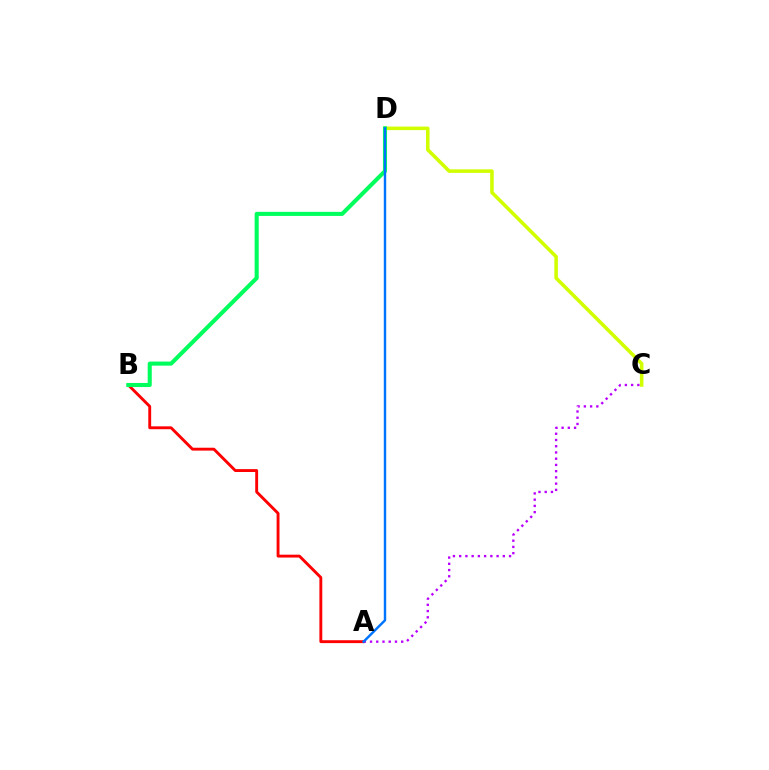{('C', 'D'): [{'color': '#d1ff00', 'line_style': 'solid', 'thickness': 2.56}], ('A', 'B'): [{'color': '#ff0000', 'line_style': 'solid', 'thickness': 2.07}], ('B', 'D'): [{'color': '#00ff5c', 'line_style': 'solid', 'thickness': 2.93}], ('A', 'C'): [{'color': '#b900ff', 'line_style': 'dotted', 'thickness': 1.69}], ('A', 'D'): [{'color': '#0074ff', 'line_style': 'solid', 'thickness': 1.75}]}